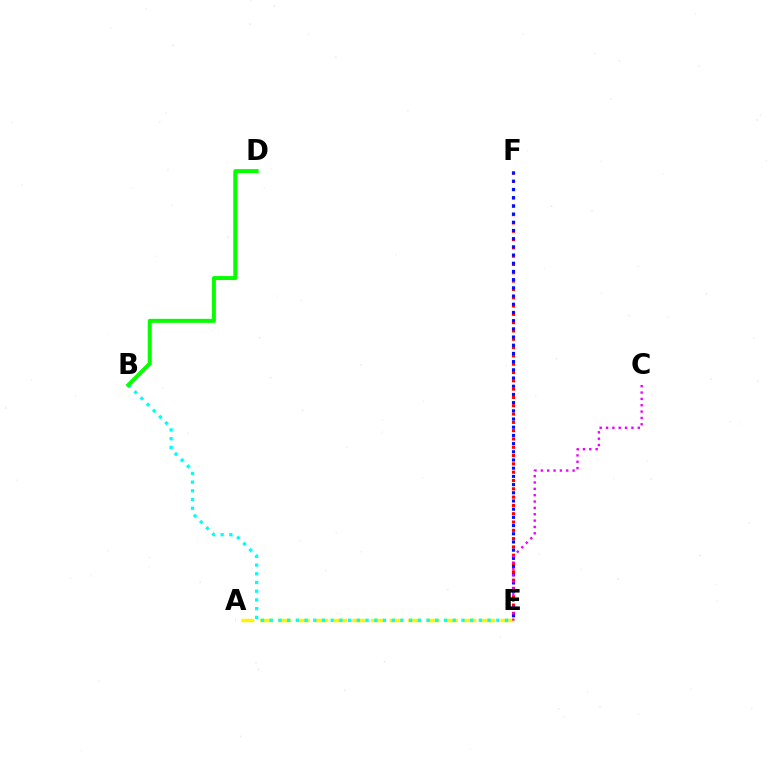{('A', 'E'): [{'color': '#fcf500', 'line_style': 'dashed', 'thickness': 2.51}], ('E', 'F'): [{'color': '#ff0000', 'line_style': 'dotted', 'thickness': 2.26}, {'color': '#0010ff', 'line_style': 'dotted', 'thickness': 2.23}], ('C', 'E'): [{'color': '#ee00ff', 'line_style': 'dotted', 'thickness': 1.73}], ('B', 'E'): [{'color': '#00fff6', 'line_style': 'dotted', 'thickness': 2.37}], ('B', 'D'): [{'color': '#08ff00', 'line_style': 'solid', 'thickness': 2.88}]}